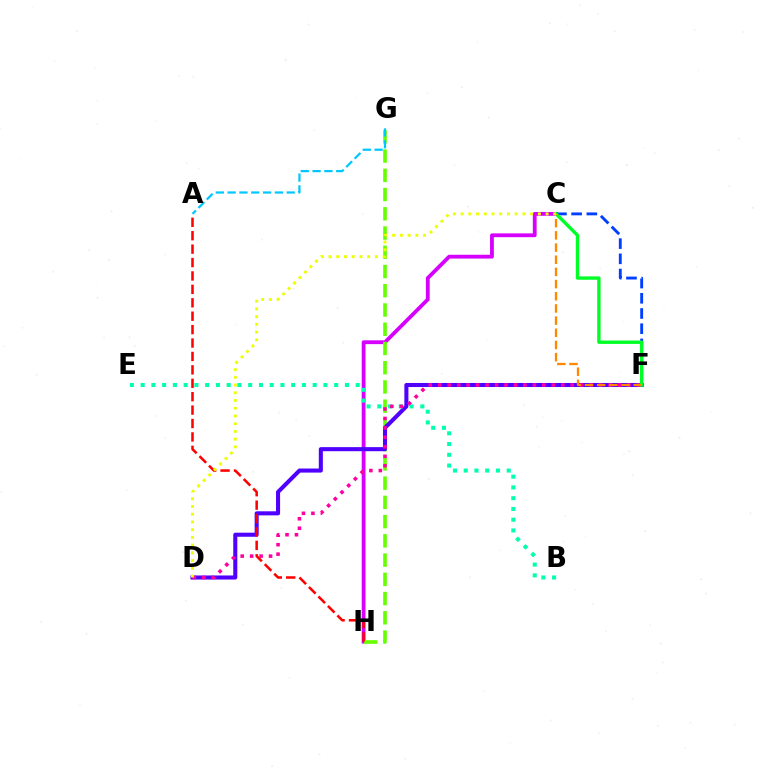{('C', 'F'): [{'color': '#003fff', 'line_style': 'dashed', 'thickness': 2.07}, {'color': '#00ff27', 'line_style': 'solid', 'thickness': 2.44}, {'color': '#ff8800', 'line_style': 'dashed', 'thickness': 1.65}], ('C', 'H'): [{'color': '#d600ff', 'line_style': 'solid', 'thickness': 2.74}], ('G', 'H'): [{'color': '#66ff00', 'line_style': 'dashed', 'thickness': 2.61}], ('D', 'F'): [{'color': '#4f00ff', 'line_style': 'solid', 'thickness': 2.92}, {'color': '#ff00a0', 'line_style': 'dotted', 'thickness': 2.57}], ('A', 'H'): [{'color': '#ff0000', 'line_style': 'dashed', 'thickness': 1.82}], ('B', 'E'): [{'color': '#00ffaf', 'line_style': 'dotted', 'thickness': 2.92}], ('A', 'G'): [{'color': '#00c7ff', 'line_style': 'dashed', 'thickness': 1.61}], ('C', 'D'): [{'color': '#eeff00', 'line_style': 'dotted', 'thickness': 2.1}]}